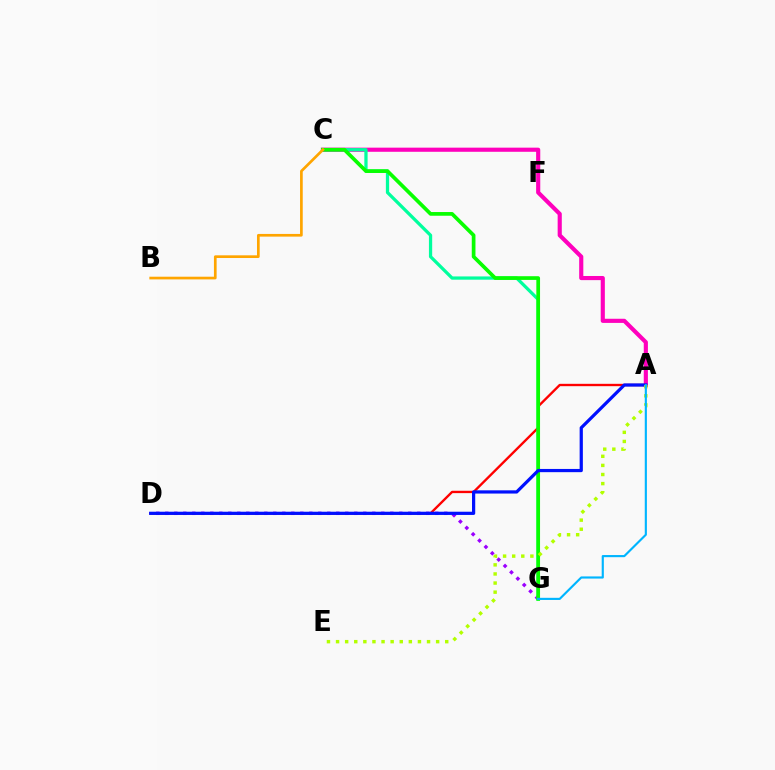{('A', 'C'): [{'color': '#ff00bd', 'line_style': 'solid', 'thickness': 2.98}], ('D', 'G'): [{'color': '#9b00ff', 'line_style': 'dotted', 'thickness': 2.45}], ('A', 'D'): [{'color': '#ff0000', 'line_style': 'solid', 'thickness': 1.7}, {'color': '#0010ff', 'line_style': 'solid', 'thickness': 2.32}], ('C', 'G'): [{'color': '#00ff9d', 'line_style': 'solid', 'thickness': 2.34}, {'color': '#08ff00', 'line_style': 'solid', 'thickness': 2.66}], ('B', 'C'): [{'color': '#ffa500', 'line_style': 'solid', 'thickness': 1.94}], ('A', 'E'): [{'color': '#b3ff00', 'line_style': 'dotted', 'thickness': 2.47}], ('A', 'G'): [{'color': '#00b5ff', 'line_style': 'solid', 'thickness': 1.55}]}